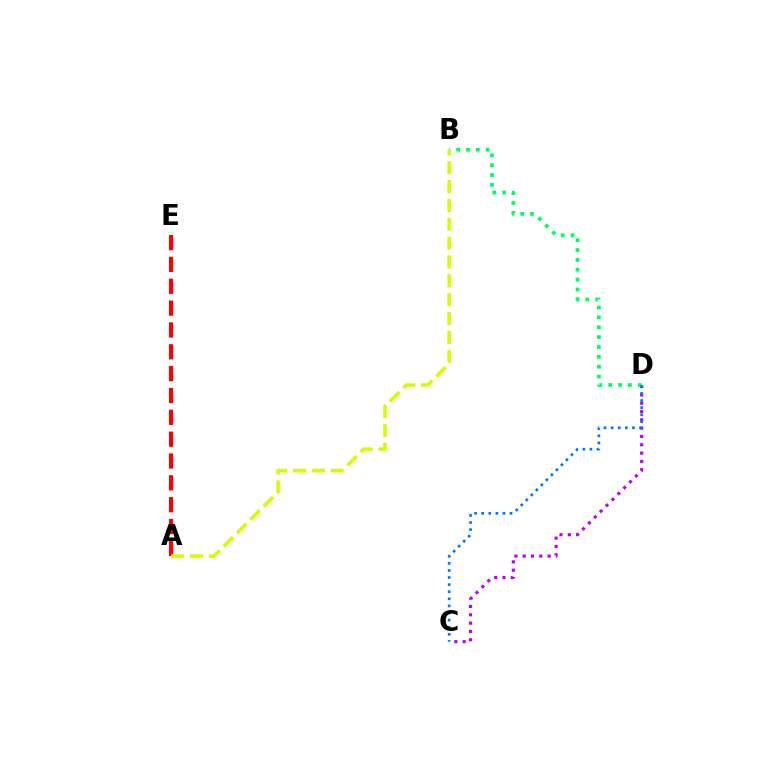{('C', 'D'): [{'color': '#b900ff', 'line_style': 'dotted', 'thickness': 2.26}, {'color': '#0074ff', 'line_style': 'dotted', 'thickness': 1.93}], ('B', 'D'): [{'color': '#00ff5c', 'line_style': 'dotted', 'thickness': 2.68}], ('A', 'E'): [{'color': '#ff0000', 'line_style': 'dashed', 'thickness': 2.97}], ('A', 'B'): [{'color': '#d1ff00', 'line_style': 'dashed', 'thickness': 2.56}]}